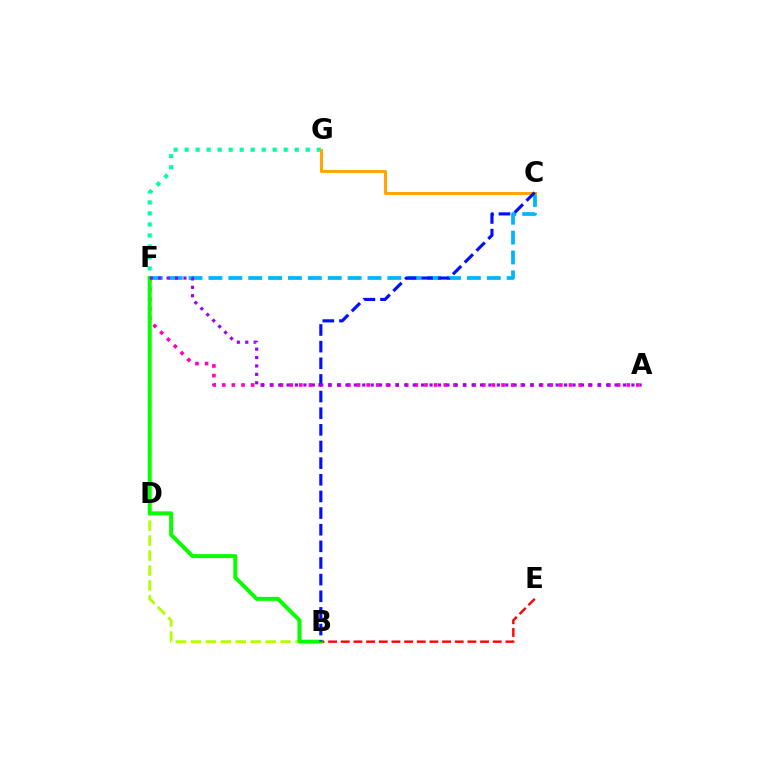{('C', 'F'): [{'color': '#00b5ff', 'line_style': 'dashed', 'thickness': 2.7}], ('A', 'F'): [{'color': '#ff00bd', 'line_style': 'dotted', 'thickness': 2.62}, {'color': '#9b00ff', 'line_style': 'dotted', 'thickness': 2.28}], ('B', 'E'): [{'color': '#ff0000', 'line_style': 'dashed', 'thickness': 1.72}], ('B', 'F'): [{'color': '#b3ff00', 'line_style': 'dashed', 'thickness': 2.03}, {'color': '#08ff00', 'line_style': 'solid', 'thickness': 2.86}], ('F', 'G'): [{'color': '#00ff9d', 'line_style': 'dotted', 'thickness': 2.99}], ('C', 'G'): [{'color': '#ffa500', 'line_style': 'solid', 'thickness': 2.11}], ('B', 'C'): [{'color': '#0010ff', 'line_style': 'dashed', 'thickness': 2.26}]}